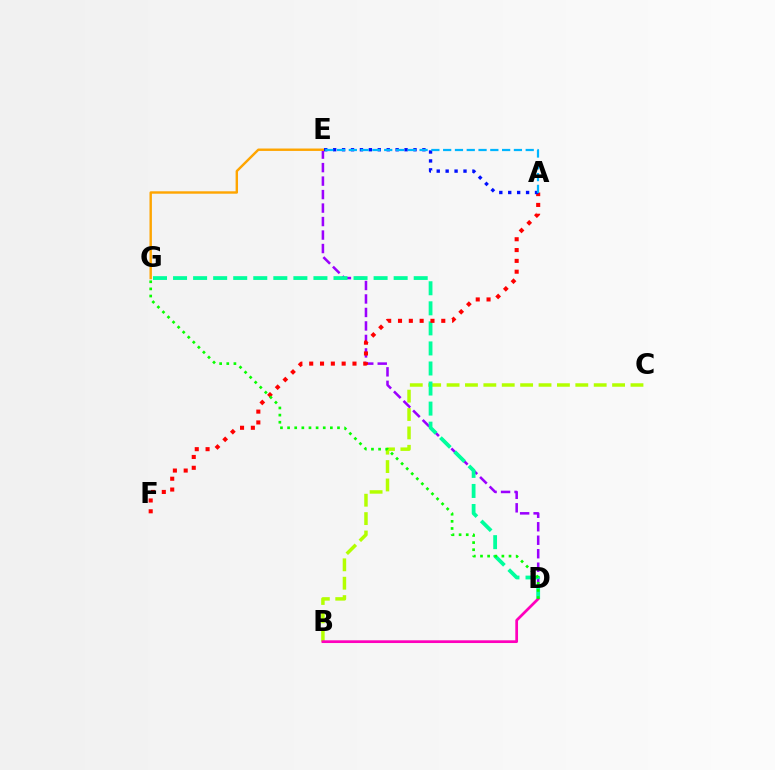{('B', 'C'): [{'color': '#b3ff00', 'line_style': 'dashed', 'thickness': 2.5}], ('D', 'E'): [{'color': '#9b00ff', 'line_style': 'dashed', 'thickness': 1.83}], ('D', 'G'): [{'color': '#00ff9d', 'line_style': 'dashed', 'thickness': 2.72}, {'color': '#08ff00', 'line_style': 'dotted', 'thickness': 1.94}], ('E', 'G'): [{'color': '#ffa500', 'line_style': 'solid', 'thickness': 1.74}], ('B', 'D'): [{'color': '#ff00bd', 'line_style': 'solid', 'thickness': 1.96}], ('A', 'F'): [{'color': '#ff0000', 'line_style': 'dotted', 'thickness': 2.94}], ('A', 'E'): [{'color': '#0010ff', 'line_style': 'dotted', 'thickness': 2.42}, {'color': '#00b5ff', 'line_style': 'dashed', 'thickness': 1.6}]}